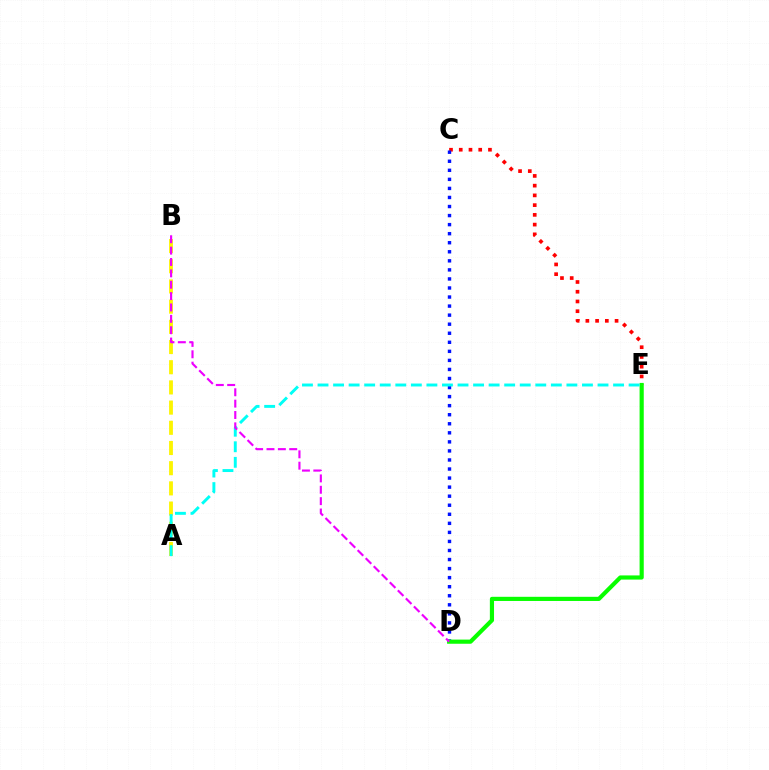{('C', 'E'): [{'color': '#ff0000', 'line_style': 'dotted', 'thickness': 2.65}], ('A', 'B'): [{'color': '#fcf500', 'line_style': 'dashed', 'thickness': 2.74}], ('C', 'D'): [{'color': '#0010ff', 'line_style': 'dotted', 'thickness': 2.46}], ('D', 'E'): [{'color': '#08ff00', 'line_style': 'solid', 'thickness': 3.0}], ('A', 'E'): [{'color': '#00fff6', 'line_style': 'dashed', 'thickness': 2.11}], ('B', 'D'): [{'color': '#ee00ff', 'line_style': 'dashed', 'thickness': 1.54}]}